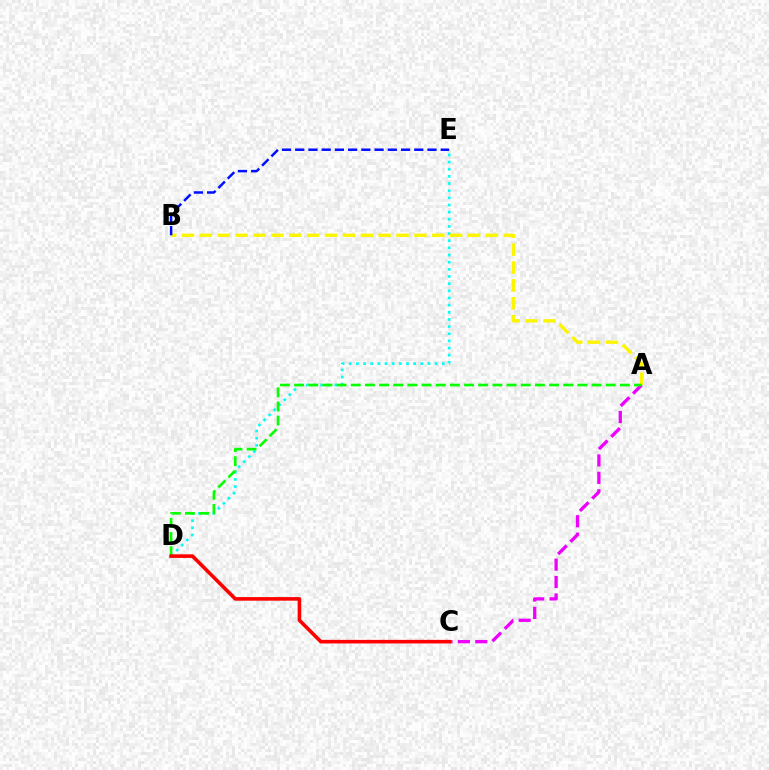{('A', 'C'): [{'color': '#ee00ff', 'line_style': 'dashed', 'thickness': 2.37}], ('D', 'E'): [{'color': '#00fff6', 'line_style': 'dotted', 'thickness': 1.94}], ('A', 'B'): [{'color': '#fcf500', 'line_style': 'dashed', 'thickness': 2.43}], ('B', 'E'): [{'color': '#0010ff', 'line_style': 'dashed', 'thickness': 1.8}], ('A', 'D'): [{'color': '#08ff00', 'line_style': 'dashed', 'thickness': 1.92}], ('C', 'D'): [{'color': '#ff0000', 'line_style': 'solid', 'thickness': 2.58}]}